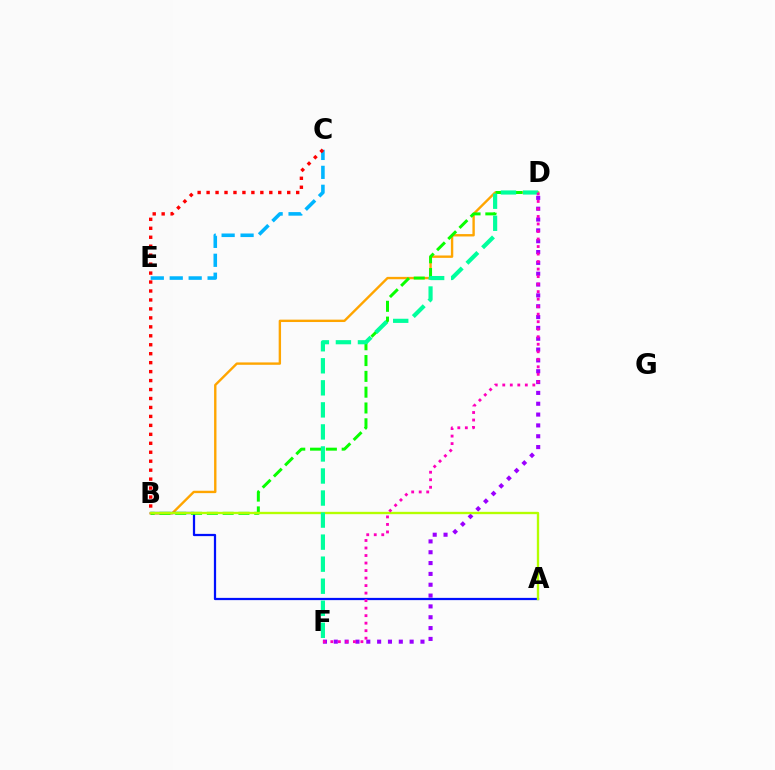{('B', 'D'): [{'color': '#ffa500', 'line_style': 'solid', 'thickness': 1.72}, {'color': '#08ff00', 'line_style': 'dashed', 'thickness': 2.15}], ('D', 'F'): [{'color': '#9b00ff', 'line_style': 'dotted', 'thickness': 2.94}, {'color': '#00ff9d', 'line_style': 'dashed', 'thickness': 2.99}, {'color': '#ff00bd', 'line_style': 'dotted', 'thickness': 2.04}], ('A', 'B'): [{'color': '#0010ff', 'line_style': 'solid', 'thickness': 1.61}, {'color': '#b3ff00', 'line_style': 'solid', 'thickness': 1.69}], ('C', 'E'): [{'color': '#00b5ff', 'line_style': 'dashed', 'thickness': 2.57}], ('B', 'C'): [{'color': '#ff0000', 'line_style': 'dotted', 'thickness': 2.43}]}